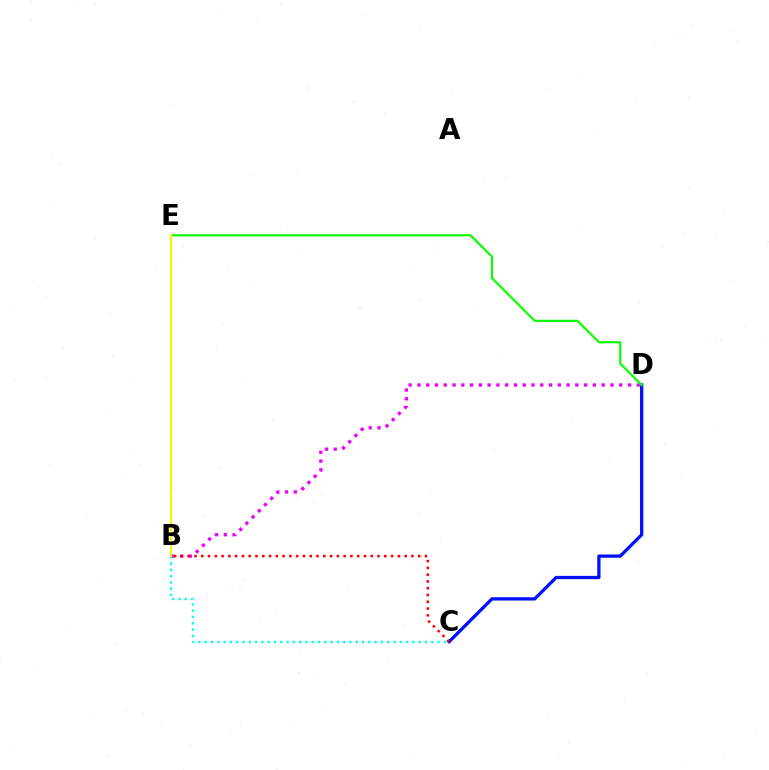{('B', 'D'): [{'color': '#ee00ff', 'line_style': 'dotted', 'thickness': 2.38}], ('C', 'D'): [{'color': '#0010ff', 'line_style': 'solid', 'thickness': 2.36}], ('D', 'E'): [{'color': '#08ff00', 'line_style': 'solid', 'thickness': 1.57}], ('B', 'C'): [{'color': '#00fff6', 'line_style': 'dotted', 'thickness': 1.71}, {'color': '#ff0000', 'line_style': 'dotted', 'thickness': 1.84}], ('B', 'E'): [{'color': '#fcf500', 'line_style': 'solid', 'thickness': 1.5}]}